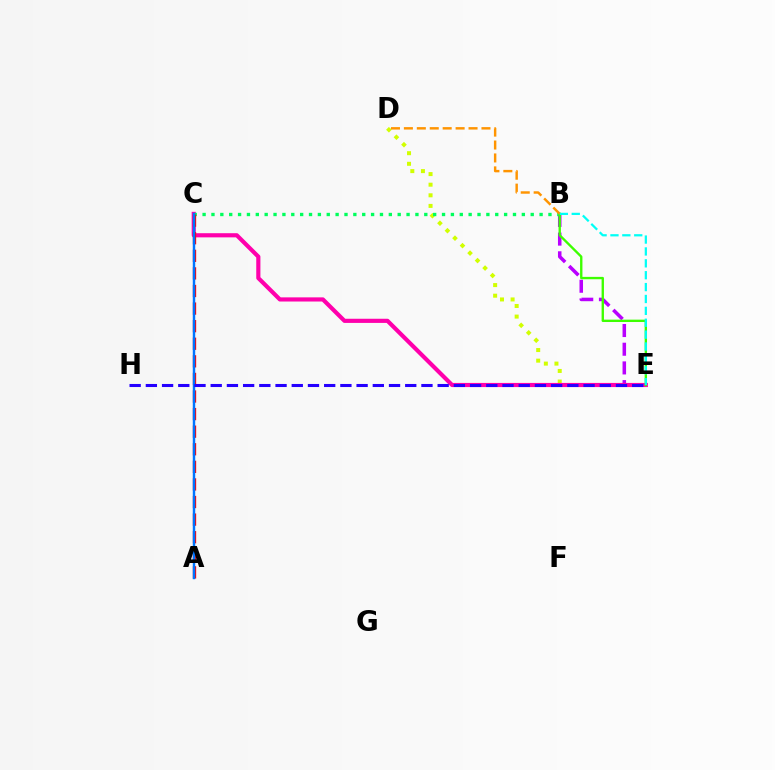{('D', 'E'): [{'color': '#d1ff00', 'line_style': 'dotted', 'thickness': 2.88}], ('B', 'E'): [{'color': '#b900ff', 'line_style': 'dashed', 'thickness': 2.54}, {'color': '#3dff00', 'line_style': 'solid', 'thickness': 1.7}, {'color': '#00fff6', 'line_style': 'dashed', 'thickness': 1.61}], ('C', 'E'): [{'color': '#ff00ac', 'line_style': 'solid', 'thickness': 2.99}], ('B', 'C'): [{'color': '#00ff5c', 'line_style': 'dotted', 'thickness': 2.41}], ('A', 'C'): [{'color': '#ff0000', 'line_style': 'dashed', 'thickness': 2.39}, {'color': '#0074ff', 'line_style': 'solid', 'thickness': 1.75}], ('B', 'D'): [{'color': '#ff9400', 'line_style': 'dashed', 'thickness': 1.76}], ('E', 'H'): [{'color': '#2500ff', 'line_style': 'dashed', 'thickness': 2.2}]}